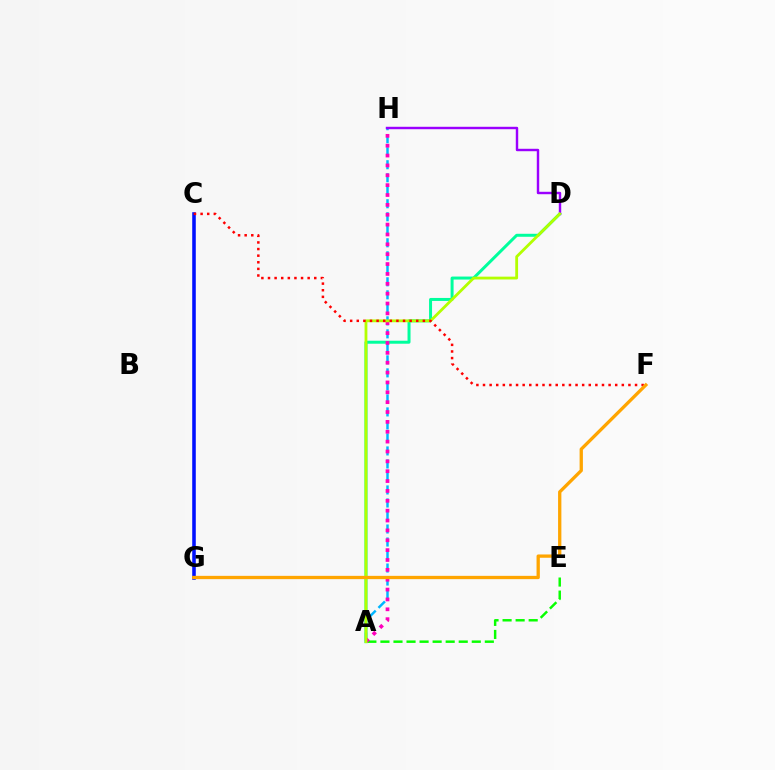{('A', 'D'): [{'color': '#00ff9d', 'line_style': 'solid', 'thickness': 2.16}, {'color': '#b3ff00', 'line_style': 'solid', 'thickness': 2.02}], ('A', 'E'): [{'color': '#08ff00', 'line_style': 'dashed', 'thickness': 1.77}], ('A', 'H'): [{'color': '#00b5ff', 'line_style': 'dashed', 'thickness': 1.77}, {'color': '#ff00bd', 'line_style': 'dotted', 'thickness': 2.68}], ('D', 'H'): [{'color': '#9b00ff', 'line_style': 'solid', 'thickness': 1.75}], ('C', 'G'): [{'color': '#0010ff', 'line_style': 'solid', 'thickness': 2.57}], ('C', 'F'): [{'color': '#ff0000', 'line_style': 'dotted', 'thickness': 1.8}], ('F', 'G'): [{'color': '#ffa500', 'line_style': 'solid', 'thickness': 2.37}]}